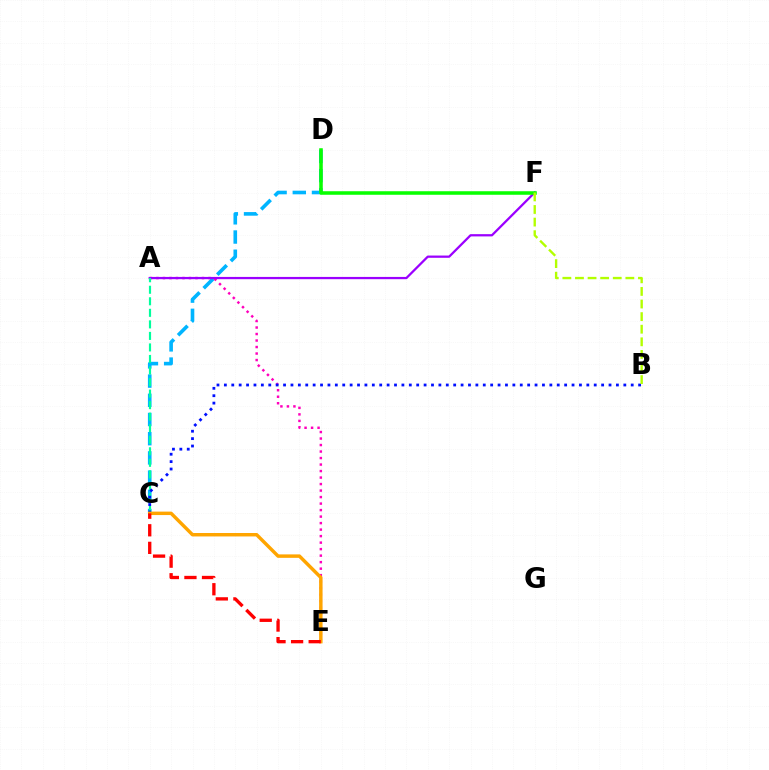{('C', 'D'): [{'color': '#00b5ff', 'line_style': 'dashed', 'thickness': 2.61}], ('A', 'E'): [{'color': '#ff00bd', 'line_style': 'dotted', 'thickness': 1.77}], ('A', 'F'): [{'color': '#9b00ff', 'line_style': 'solid', 'thickness': 1.63}], ('A', 'C'): [{'color': '#00ff9d', 'line_style': 'dashed', 'thickness': 1.57}], ('B', 'C'): [{'color': '#0010ff', 'line_style': 'dotted', 'thickness': 2.01}], ('D', 'F'): [{'color': '#08ff00', 'line_style': 'solid', 'thickness': 2.55}], ('C', 'E'): [{'color': '#ffa500', 'line_style': 'solid', 'thickness': 2.48}, {'color': '#ff0000', 'line_style': 'dashed', 'thickness': 2.39}], ('B', 'F'): [{'color': '#b3ff00', 'line_style': 'dashed', 'thickness': 1.71}]}